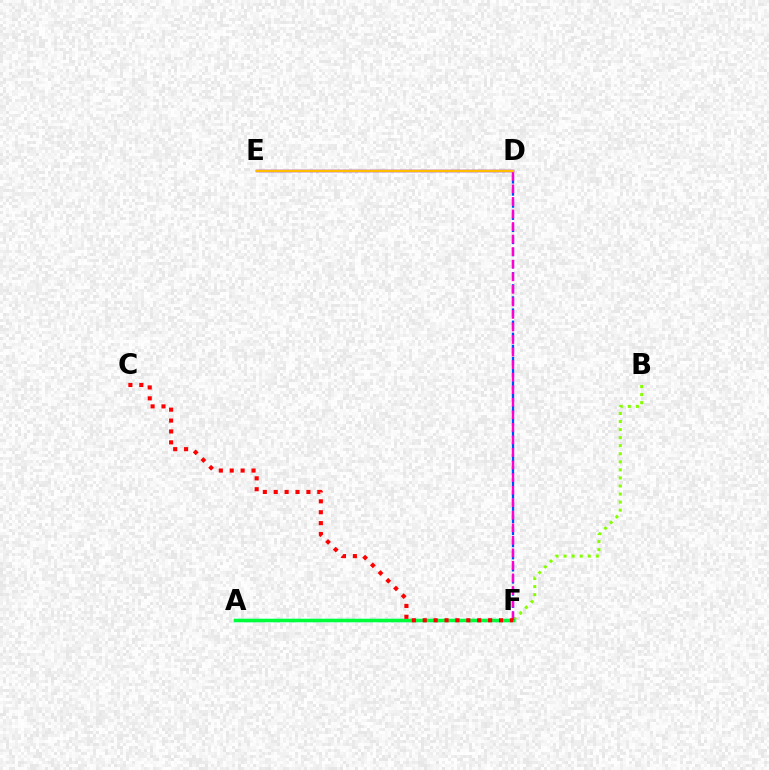{('B', 'F'): [{'color': '#84ff00', 'line_style': 'dotted', 'thickness': 2.19}], ('D', 'E'): [{'color': '#7200ff', 'line_style': 'solid', 'thickness': 1.77}, {'color': '#ffbd00', 'line_style': 'solid', 'thickness': 1.68}], ('A', 'F'): [{'color': '#00fff6', 'line_style': 'solid', 'thickness': 2.33}, {'color': '#00ff39', 'line_style': 'solid', 'thickness': 2.49}], ('D', 'F'): [{'color': '#004bff', 'line_style': 'dashed', 'thickness': 1.65}, {'color': '#ff00cf', 'line_style': 'dashed', 'thickness': 1.71}], ('C', 'F'): [{'color': '#ff0000', 'line_style': 'dotted', 'thickness': 2.96}]}